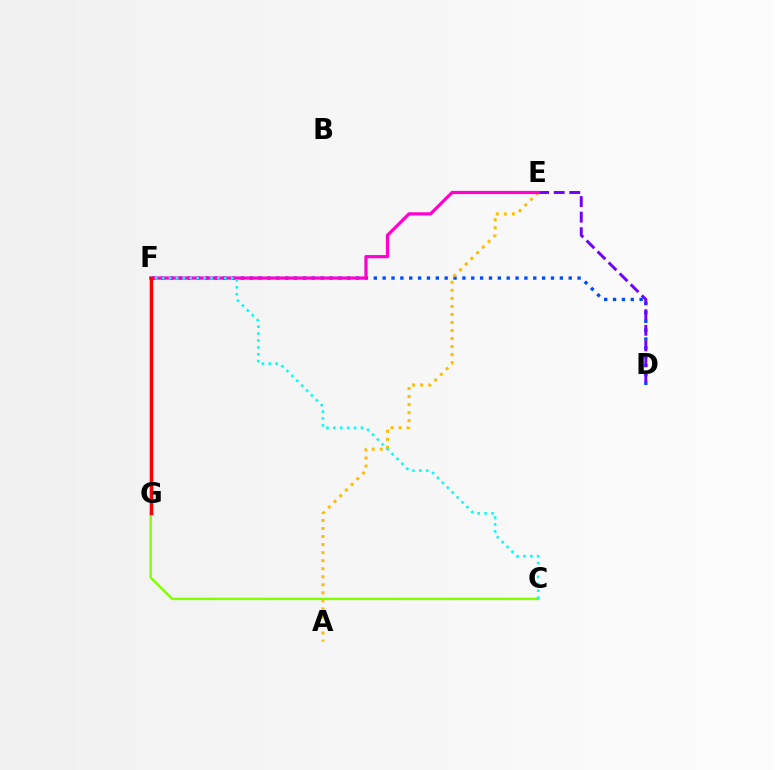{('D', 'F'): [{'color': '#004bff', 'line_style': 'dotted', 'thickness': 2.41}], ('C', 'G'): [{'color': '#84ff00', 'line_style': 'solid', 'thickness': 1.77}], ('D', 'E'): [{'color': '#7200ff', 'line_style': 'dashed', 'thickness': 2.11}], ('A', 'E'): [{'color': '#ffbd00', 'line_style': 'dotted', 'thickness': 2.18}], ('E', 'F'): [{'color': '#ff00cf', 'line_style': 'solid', 'thickness': 2.31}], ('F', 'G'): [{'color': '#00ff39', 'line_style': 'solid', 'thickness': 1.63}, {'color': '#ff0000', 'line_style': 'solid', 'thickness': 2.47}], ('C', 'F'): [{'color': '#00fff6', 'line_style': 'dotted', 'thickness': 1.88}]}